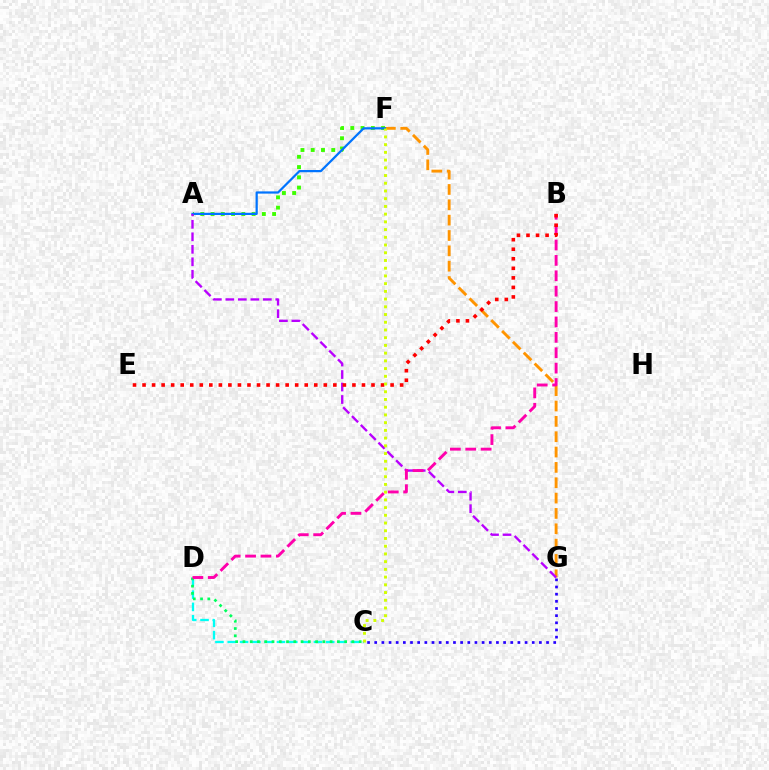{('C', 'D'): [{'color': '#00fff6', 'line_style': 'dashed', 'thickness': 1.67}, {'color': '#00ff5c', 'line_style': 'dotted', 'thickness': 1.97}], ('A', 'F'): [{'color': '#3dff00', 'line_style': 'dotted', 'thickness': 2.79}, {'color': '#0074ff', 'line_style': 'solid', 'thickness': 1.6}], ('F', 'G'): [{'color': '#ff9400', 'line_style': 'dashed', 'thickness': 2.08}], ('A', 'G'): [{'color': '#b900ff', 'line_style': 'dashed', 'thickness': 1.7}], ('C', 'G'): [{'color': '#2500ff', 'line_style': 'dotted', 'thickness': 1.95}], ('B', 'D'): [{'color': '#ff00ac', 'line_style': 'dashed', 'thickness': 2.09}], ('B', 'E'): [{'color': '#ff0000', 'line_style': 'dotted', 'thickness': 2.59}], ('C', 'F'): [{'color': '#d1ff00', 'line_style': 'dotted', 'thickness': 2.1}]}